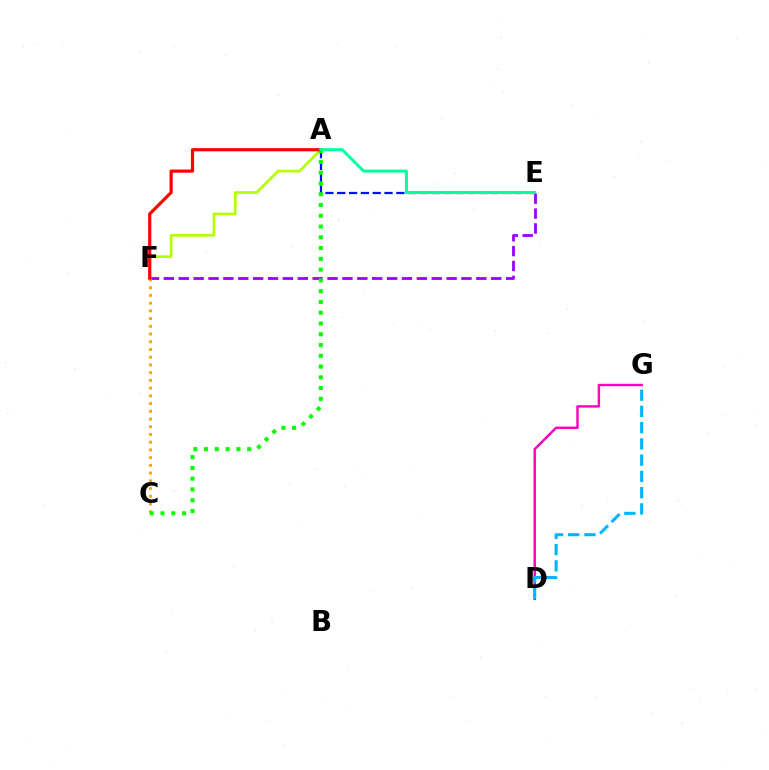{('A', 'F'): [{'color': '#b3ff00', 'line_style': 'solid', 'thickness': 1.94}, {'color': '#ff0000', 'line_style': 'solid', 'thickness': 2.29}], ('E', 'F'): [{'color': '#9b00ff', 'line_style': 'dashed', 'thickness': 2.02}], ('C', 'F'): [{'color': '#ffa500', 'line_style': 'dotted', 'thickness': 2.1}], ('A', 'E'): [{'color': '#0010ff', 'line_style': 'dashed', 'thickness': 1.61}, {'color': '#00ff9d', 'line_style': 'solid', 'thickness': 2.17}], ('A', 'C'): [{'color': '#08ff00', 'line_style': 'dotted', 'thickness': 2.93}], ('D', 'G'): [{'color': '#ff00bd', 'line_style': 'solid', 'thickness': 1.75}, {'color': '#00b5ff', 'line_style': 'dashed', 'thickness': 2.21}]}